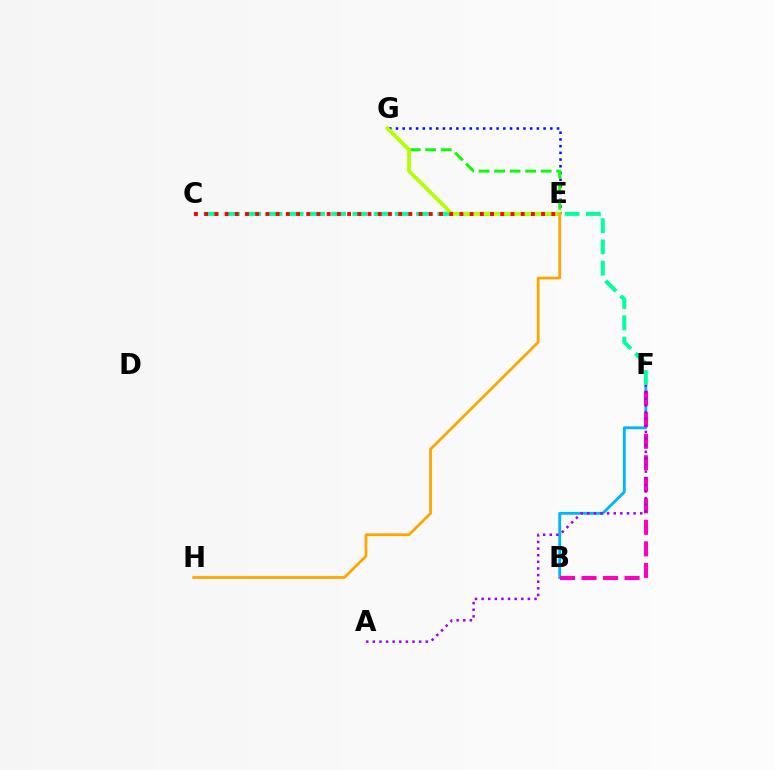{('E', 'G'): [{'color': '#0010ff', 'line_style': 'dotted', 'thickness': 1.82}, {'color': '#08ff00', 'line_style': 'dashed', 'thickness': 2.11}, {'color': '#b3ff00', 'line_style': 'solid', 'thickness': 2.69}], ('B', 'F'): [{'color': '#00b5ff', 'line_style': 'solid', 'thickness': 2.04}, {'color': '#ff00bd', 'line_style': 'dashed', 'thickness': 2.92}], ('A', 'F'): [{'color': '#9b00ff', 'line_style': 'dotted', 'thickness': 1.8}], ('C', 'F'): [{'color': '#00ff9d', 'line_style': 'dashed', 'thickness': 2.88}], ('C', 'E'): [{'color': '#ff0000', 'line_style': 'dotted', 'thickness': 2.77}], ('E', 'H'): [{'color': '#ffa500', 'line_style': 'solid', 'thickness': 1.99}]}